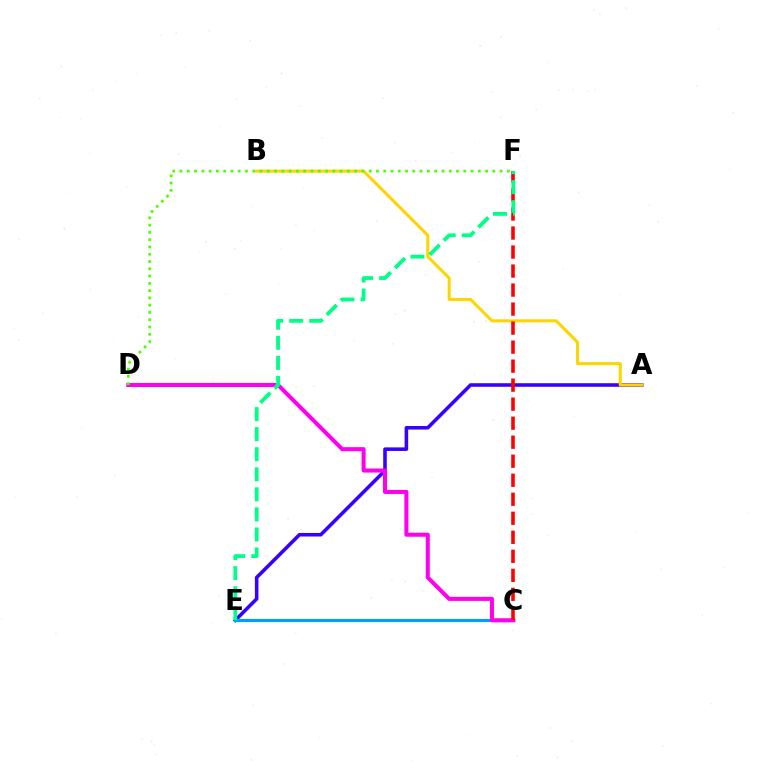{('A', 'E'): [{'color': '#3700ff', 'line_style': 'solid', 'thickness': 2.57}], ('C', 'E'): [{'color': '#009eff', 'line_style': 'solid', 'thickness': 2.27}], ('C', 'D'): [{'color': '#ff00ed', 'line_style': 'solid', 'thickness': 2.91}], ('A', 'B'): [{'color': '#ffd500', 'line_style': 'solid', 'thickness': 2.19}], ('C', 'F'): [{'color': '#ff0000', 'line_style': 'dashed', 'thickness': 2.58}], ('D', 'F'): [{'color': '#4fff00', 'line_style': 'dotted', 'thickness': 1.98}], ('E', 'F'): [{'color': '#00ff86', 'line_style': 'dashed', 'thickness': 2.72}]}